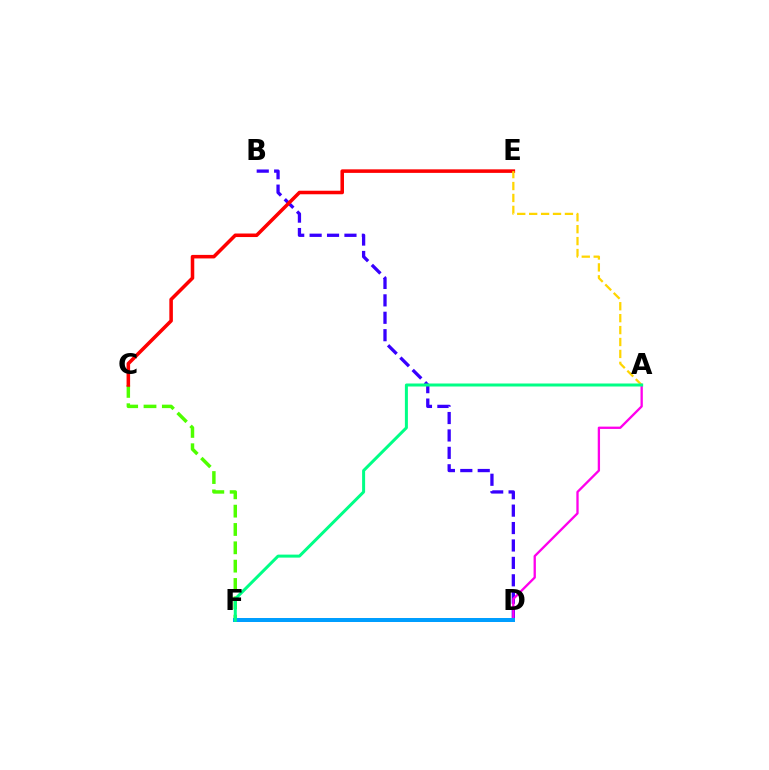{('C', 'F'): [{'color': '#4fff00', 'line_style': 'dashed', 'thickness': 2.49}], ('B', 'D'): [{'color': '#3700ff', 'line_style': 'dashed', 'thickness': 2.37}], ('A', 'F'): [{'color': '#ff00ed', 'line_style': 'solid', 'thickness': 1.67}, {'color': '#00ff86', 'line_style': 'solid', 'thickness': 2.16}], ('D', 'F'): [{'color': '#009eff', 'line_style': 'solid', 'thickness': 2.88}], ('C', 'E'): [{'color': '#ff0000', 'line_style': 'solid', 'thickness': 2.55}], ('A', 'E'): [{'color': '#ffd500', 'line_style': 'dashed', 'thickness': 1.62}]}